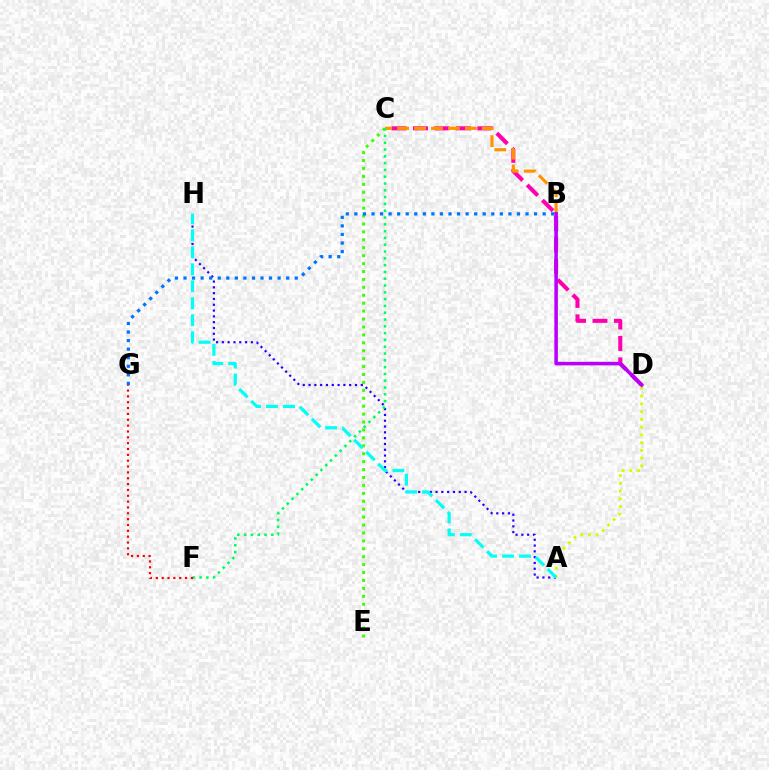{('C', 'E'): [{'color': '#3dff00', 'line_style': 'dotted', 'thickness': 2.15}], ('A', 'H'): [{'color': '#2500ff', 'line_style': 'dotted', 'thickness': 1.58}, {'color': '#00fff6', 'line_style': 'dashed', 'thickness': 2.31}], ('C', 'D'): [{'color': '#ff00ac', 'line_style': 'dashed', 'thickness': 2.92}], ('B', 'C'): [{'color': '#ff9400', 'line_style': 'dashed', 'thickness': 2.3}], ('B', 'G'): [{'color': '#0074ff', 'line_style': 'dotted', 'thickness': 2.33}], ('A', 'D'): [{'color': '#d1ff00', 'line_style': 'dotted', 'thickness': 2.11}], ('C', 'F'): [{'color': '#00ff5c', 'line_style': 'dotted', 'thickness': 1.85}], ('F', 'G'): [{'color': '#ff0000', 'line_style': 'dotted', 'thickness': 1.59}], ('B', 'D'): [{'color': '#b900ff', 'line_style': 'solid', 'thickness': 2.55}]}